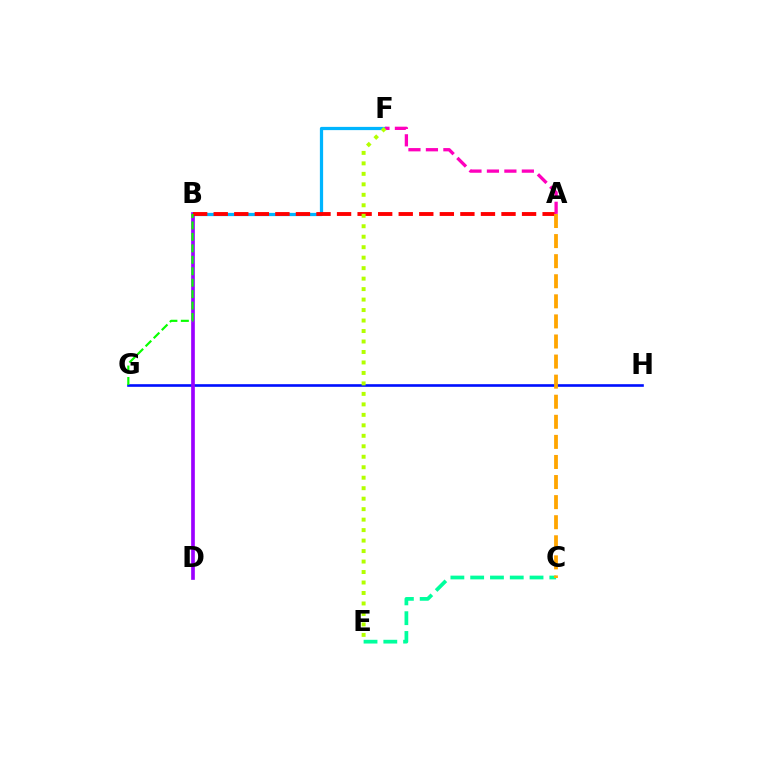{('G', 'H'): [{'color': '#0010ff', 'line_style': 'solid', 'thickness': 1.9}], ('B', 'F'): [{'color': '#00b5ff', 'line_style': 'solid', 'thickness': 2.33}], ('B', 'D'): [{'color': '#9b00ff', 'line_style': 'solid', 'thickness': 2.64}], ('A', 'B'): [{'color': '#ff0000', 'line_style': 'dashed', 'thickness': 2.79}], ('C', 'E'): [{'color': '#00ff9d', 'line_style': 'dashed', 'thickness': 2.69}], ('A', 'C'): [{'color': '#ffa500', 'line_style': 'dashed', 'thickness': 2.73}], ('A', 'F'): [{'color': '#ff00bd', 'line_style': 'dashed', 'thickness': 2.37}], ('B', 'G'): [{'color': '#08ff00', 'line_style': 'dashed', 'thickness': 1.56}], ('E', 'F'): [{'color': '#b3ff00', 'line_style': 'dotted', 'thickness': 2.85}]}